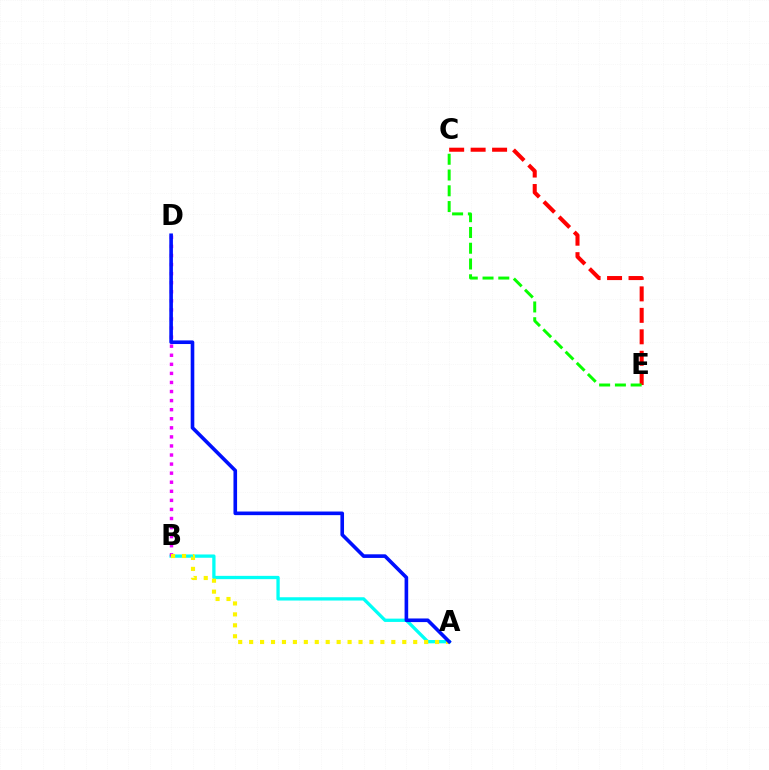{('A', 'B'): [{'color': '#00fff6', 'line_style': 'solid', 'thickness': 2.37}, {'color': '#fcf500', 'line_style': 'dotted', 'thickness': 2.97}], ('B', 'D'): [{'color': '#ee00ff', 'line_style': 'dotted', 'thickness': 2.46}], ('C', 'E'): [{'color': '#ff0000', 'line_style': 'dashed', 'thickness': 2.92}, {'color': '#08ff00', 'line_style': 'dashed', 'thickness': 2.14}], ('A', 'D'): [{'color': '#0010ff', 'line_style': 'solid', 'thickness': 2.6}]}